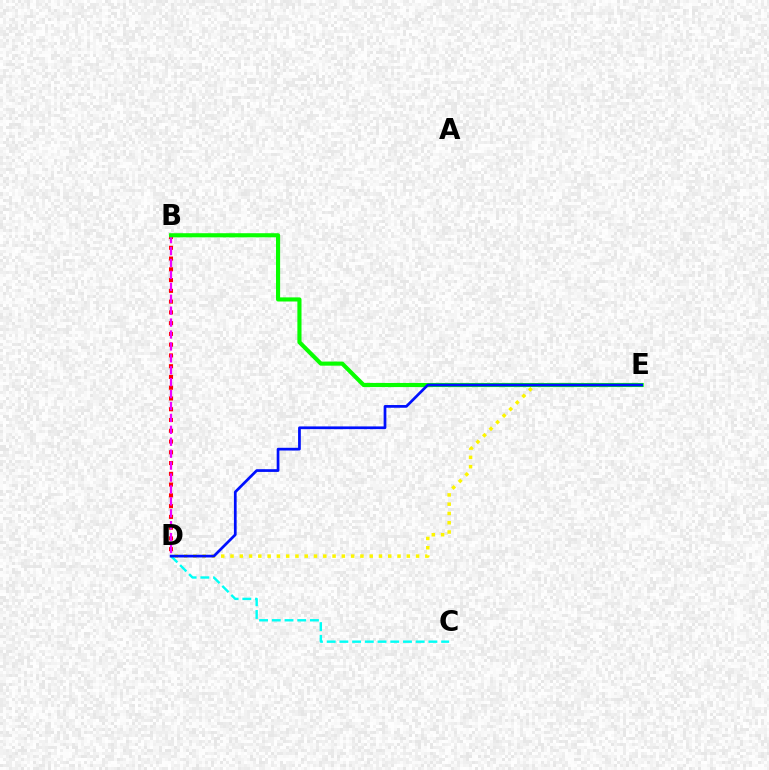{('B', 'D'): [{'color': '#ff0000', 'line_style': 'dotted', 'thickness': 2.92}, {'color': '#ee00ff', 'line_style': 'dashed', 'thickness': 1.62}], ('D', 'E'): [{'color': '#fcf500', 'line_style': 'dotted', 'thickness': 2.52}, {'color': '#0010ff', 'line_style': 'solid', 'thickness': 1.96}], ('C', 'D'): [{'color': '#00fff6', 'line_style': 'dashed', 'thickness': 1.73}], ('B', 'E'): [{'color': '#08ff00', 'line_style': 'solid', 'thickness': 2.97}]}